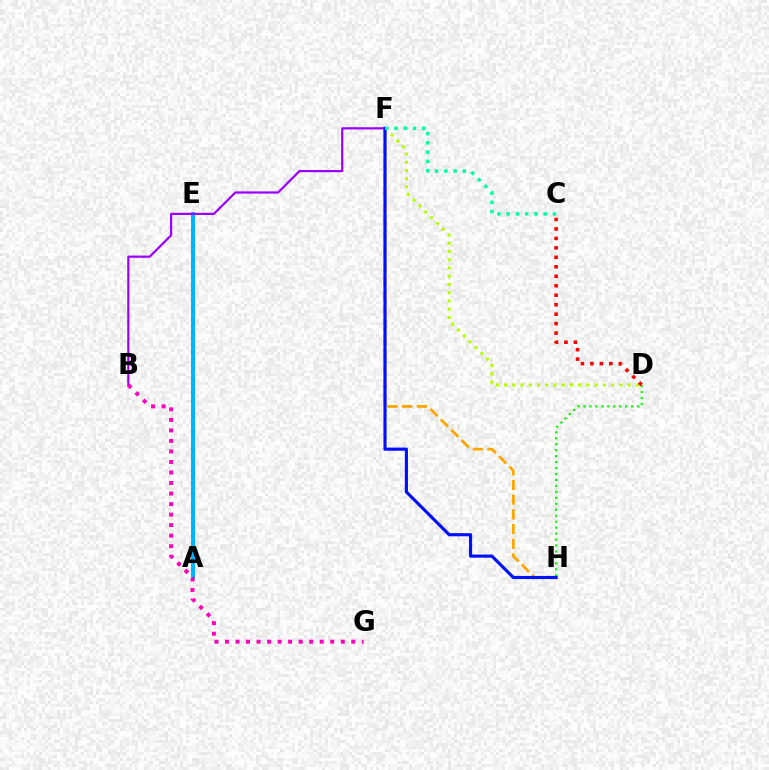{('A', 'E'): [{'color': '#00b5ff', 'line_style': 'solid', 'thickness': 2.89}], ('F', 'H'): [{'color': '#ffa500', 'line_style': 'dashed', 'thickness': 2.0}, {'color': '#0010ff', 'line_style': 'solid', 'thickness': 2.27}], ('D', 'F'): [{'color': '#b3ff00', 'line_style': 'dotted', 'thickness': 2.24}], ('D', 'H'): [{'color': '#08ff00', 'line_style': 'dotted', 'thickness': 1.62}], ('C', 'D'): [{'color': '#ff0000', 'line_style': 'dotted', 'thickness': 2.57}], ('B', 'F'): [{'color': '#9b00ff', 'line_style': 'solid', 'thickness': 1.59}], ('B', 'G'): [{'color': '#ff00bd', 'line_style': 'dotted', 'thickness': 2.86}], ('C', 'F'): [{'color': '#00ff9d', 'line_style': 'dotted', 'thickness': 2.52}]}